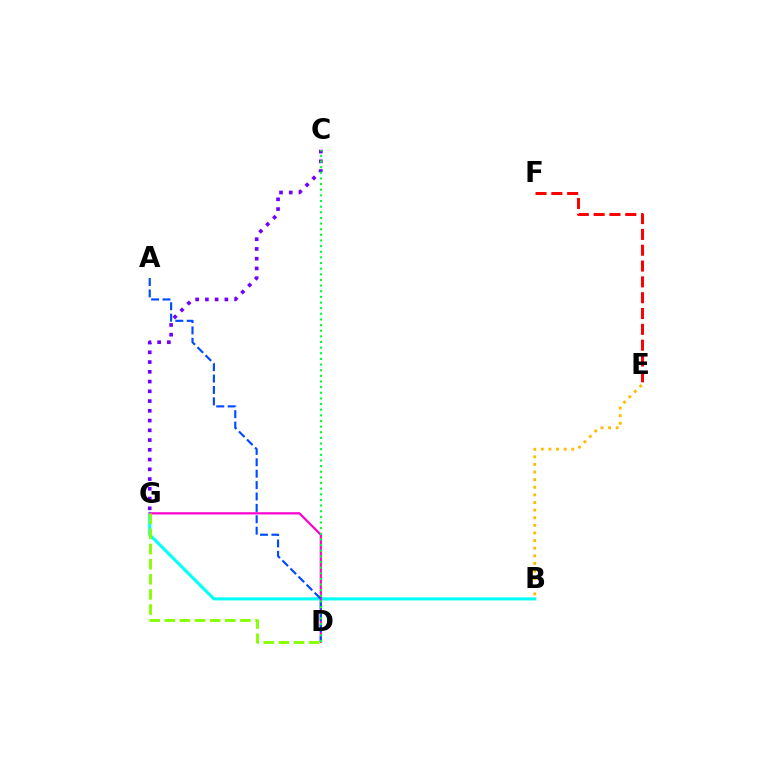{('B', 'G'): [{'color': '#00fff6', 'line_style': 'solid', 'thickness': 2.2}], ('B', 'E'): [{'color': '#ffbd00', 'line_style': 'dotted', 'thickness': 2.07}], ('D', 'G'): [{'color': '#ff00cf', 'line_style': 'solid', 'thickness': 1.6}, {'color': '#84ff00', 'line_style': 'dashed', 'thickness': 2.05}], ('C', 'G'): [{'color': '#7200ff', 'line_style': 'dotted', 'thickness': 2.65}], ('E', 'F'): [{'color': '#ff0000', 'line_style': 'dashed', 'thickness': 2.15}], ('A', 'D'): [{'color': '#004bff', 'line_style': 'dashed', 'thickness': 1.55}], ('C', 'D'): [{'color': '#00ff39', 'line_style': 'dotted', 'thickness': 1.53}]}